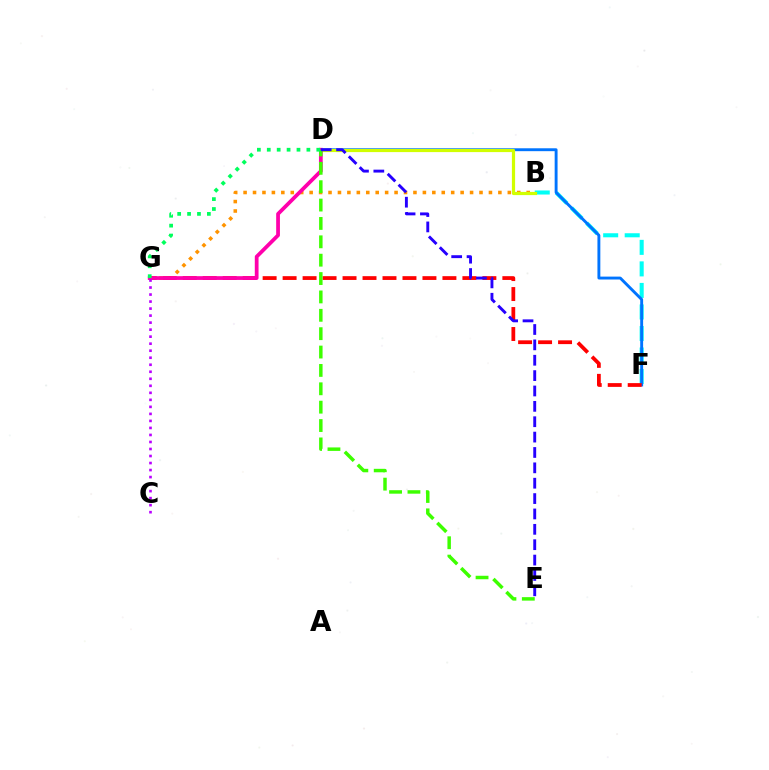{('B', 'F'): [{'color': '#00fff6', 'line_style': 'dashed', 'thickness': 2.93}], ('D', 'F'): [{'color': '#0074ff', 'line_style': 'solid', 'thickness': 2.08}], ('B', 'G'): [{'color': '#ff9400', 'line_style': 'dotted', 'thickness': 2.56}], ('F', 'G'): [{'color': '#ff0000', 'line_style': 'dashed', 'thickness': 2.71}], ('B', 'D'): [{'color': '#d1ff00', 'line_style': 'solid', 'thickness': 2.3}], ('D', 'G'): [{'color': '#ff00ac', 'line_style': 'solid', 'thickness': 2.71}, {'color': '#00ff5c', 'line_style': 'dotted', 'thickness': 2.69}], ('D', 'E'): [{'color': '#3dff00', 'line_style': 'dashed', 'thickness': 2.5}, {'color': '#2500ff', 'line_style': 'dashed', 'thickness': 2.09}], ('C', 'G'): [{'color': '#b900ff', 'line_style': 'dotted', 'thickness': 1.91}]}